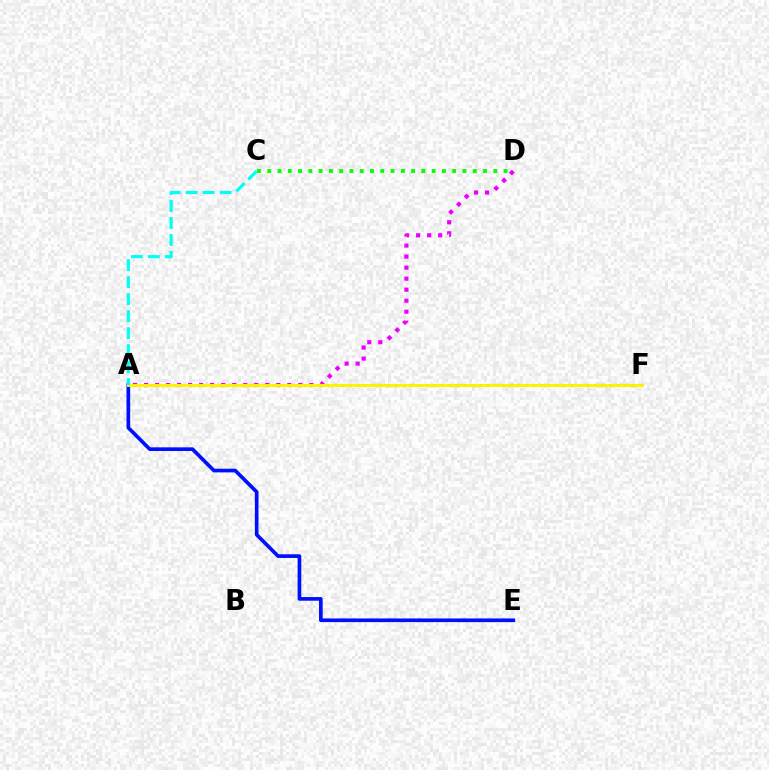{('A', 'F'): [{'color': '#ff0000', 'line_style': 'dotted', 'thickness': 2.08}, {'color': '#fcf500', 'line_style': 'solid', 'thickness': 2.1}], ('A', 'E'): [{'color': '#0010ff', 'line_style': 'solid', 'thickness': 2.64}], ('A', 'D'): [{'color': '#ee00ff', 'line_style': 'dotted', 'thickness': 2.99}], ('C', 'D'): [{'color': '#08ff00', 'line_style': 'dotted', 'thickness': 2.79}], ('A', 'C'): [{'color': '#00fff6', 'line_style': 'dashed', 'thickness': 2.31}]}